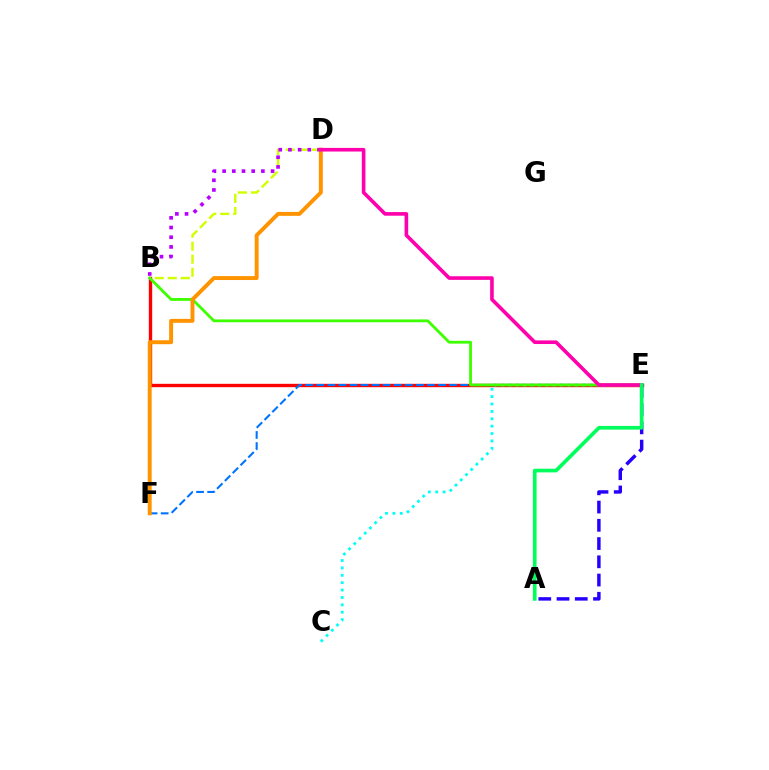{('B', 'E'): [{'color': '#ff0000', 'line_style': 'solid', 'thickness': 2.43}, {'color': '#3dff00', 'line_style': 'solid', 'thickness': 2.02}], ('C', 'E'): [{'color': '#00fff6', 'line_style': 'dotted', 'thickness': 2.01}], ('B', 'D'): [{'color': '#d1ff00', 'line_style': 'dashed', 'thickness': 1.77}, {'color': '#b900ff', 'line_style': 'dotted', 'thickness': 2.63}], ('E', 'F'): [{'color': '#0074ff', 'line_style': 'dashed', 'thickness': 1.5}], ('A', 'E'): [{'color': '#2500ff', 'line_style': 'dashed', 'thickness': 2.48}, {'color': '#00ff5c', 'line_style': 'solid', 'thickness': 2.65}], ('D', 'F'): [{'color': '#ff9400', 'line_style': 'solid', 'thickness': 2.83}], ('D', 'E'): [{'color': '#ff00ac', 'line_style': 'solid', 'thickness': 2.61}]}